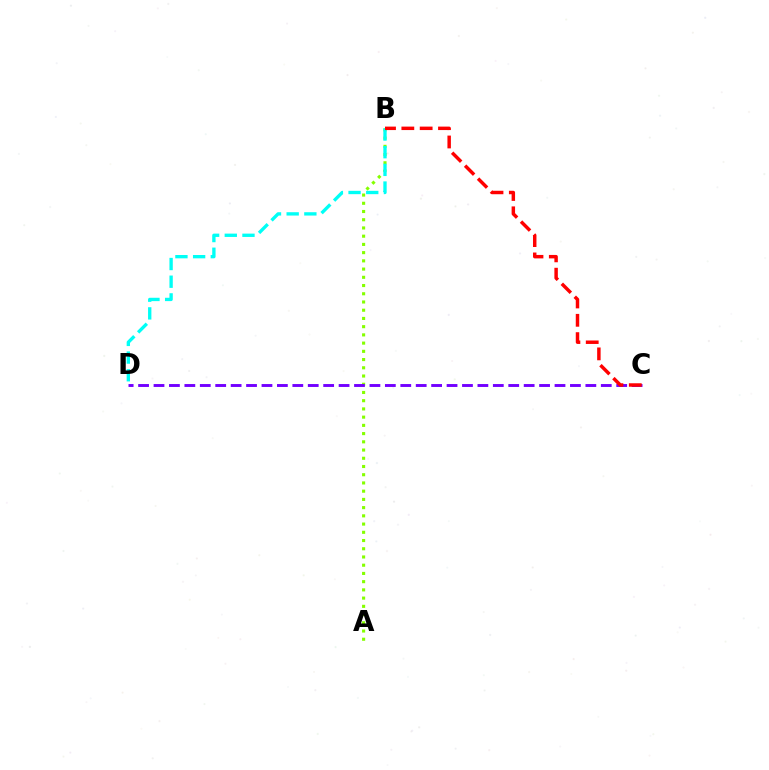{('A', 'B'): [{'color': '#84ff00', 'line_style': 'dotted', 'thickness': 2.23}], ('B', 'D'): [{'color': '#00fff6', 'line_style': 'dashed', 'thickness': 2.4}], ('C', 'D'): [{'color': '#7200ff', 'line_style': 'dashed', 'thickness': 2.1}], ('B', 'C'): [{'color': '#ff0000', 'line_style': 'dashed', 'thickness': 2.49}]}